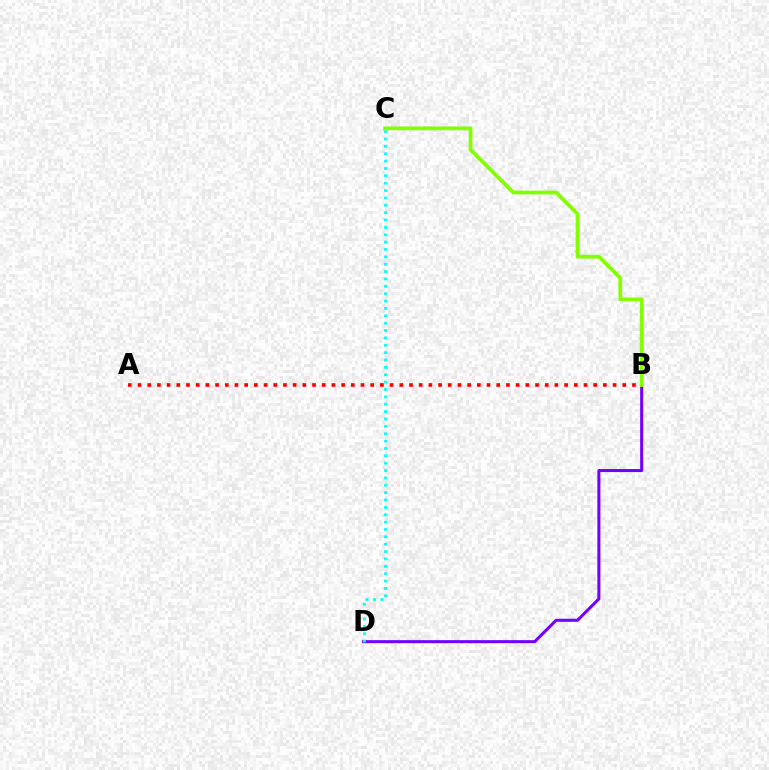{('B', 'D'): [{'color': '#7200ff', 'line_style': 'solid', 'thickness': 2.19}], ('A', 'B'): [{'color': '#ff0000', 'line_style': 'dotted', 'thickness': 2.63}], ('C', 'D'): [{'color': '#00fff6', 'line_style': 'dotted', 'thickness': 2.0}], ('B', 'C'): [{'color': '#84ff00', 'line_style': 'solid', 'thickness': 2.71}]}